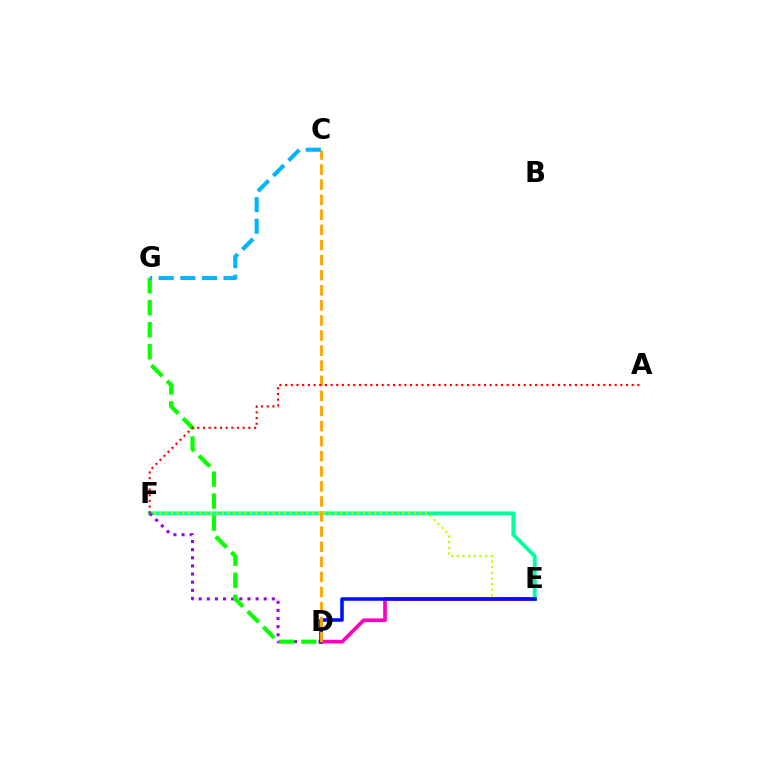{('D', 'E'): [{'color': '#ff00bd', 'line_style': 'solid', 'thickness': 2.66}, {'color': '#0010ff', 'line_style': 'solid', 'thickness': 2.57}], ('E', 'F'): [{'color': '#00ff9d', 'line_style': 'solid', 'thickness': 2.75}, {'color': '#b3ff00', 'line_style': 'dotted', 'thickness': 1.53}], ('D', 'F'): [{'color': '#9b00ff', 'line_style': 'dotted', 'thickness': 2.21}], ('C', 'D'): [{'color': '#ffa500', 'line_style': 'dashed', 'thickness': 2.05}], ('D', 'G'): [{'color': '#08ff00', 'line_style': 'dashed', 'thickness': 2.99}], ('A', 'F'): [{'color': '#ff0000', 'line_style': 'dotted', 'thickness': 1.54}], ('C', 'G'): [{'color': '#00b5ff', 'line_style': 'dashed', 'thickness': 2.94}]}